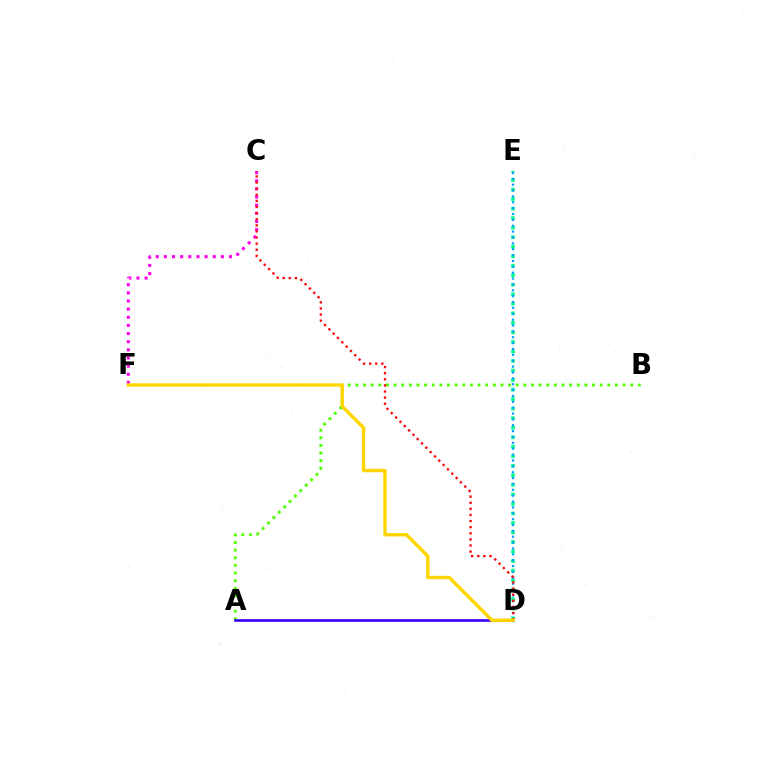{('D', 'E'): [{'color': '#00ff86', 'line_style': 'dotted', 'thickness': 2.59}, {'color': '#009eff', 'line_style': 'dotted', 'thickness': 1.59}], ('C', 'F'): [{'color': '#ff00ed', 'line_style': 'dotted', 'thickness': 2.21}], ('A', 'B'): [{'color': '#4fff00', 'line_style': 'dotted', 'thickness': 2.07}], ('A', 'D'): [{'color': '#3700ff', 'line_style': 'solid', 'thickness': 1.88}], ('C', 'D'): [{'color': '#ff0000', 'line_style': 'dotted', 'thickness': 1.66}], ('D', 'F'): [{'color': '#ffd500', 'line_style': 'solid', 'thickness': 2.43}]}